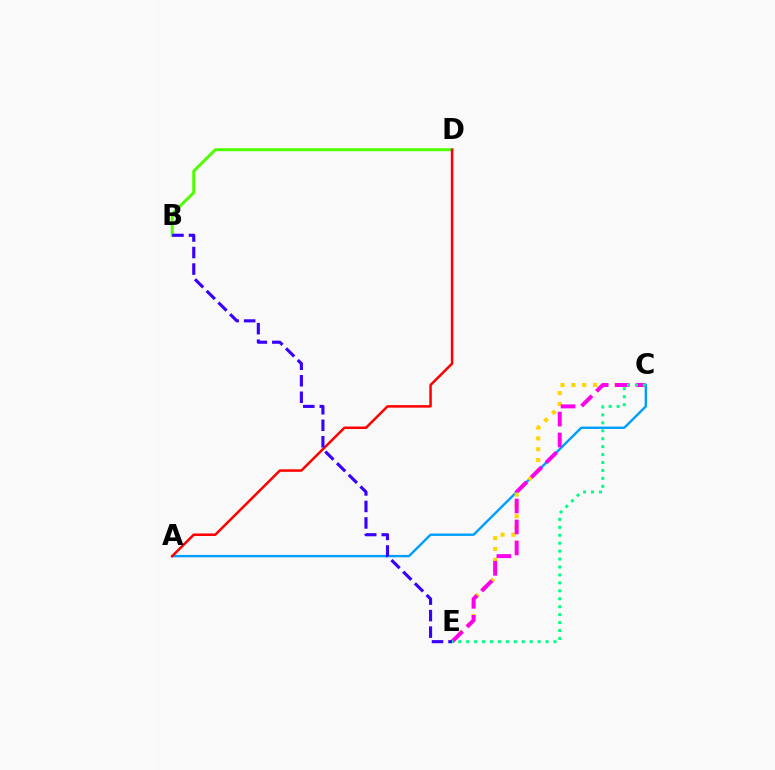{('A', 'C'): [{'color': '#009eff', 'line_style': 'solid', 'thickness': 1.72}], ('C', 'E'): [{'color': '#ffd500', 'line_style': 'dotted', 'thickness': 2.95}, {'color': '#ff00ed', 'line_style': 'dashed', 'thickness': 2.85}, {'color': '#00ff86', 'line_style': 'dotted', 'thickness': 2.16}], ('B', 'D'): [{'color': '#4fff00', 'line_style': 'solid', 'thickness': 2.15}], ('A', 'D'): [{'color': '#ff0000', 'line_style': 'solid', 'thickness': 1.81}], ('B', 'E'): [{'color': '#3700ff', 'line_style': 'dashed', 'thickness': 2.24}]}